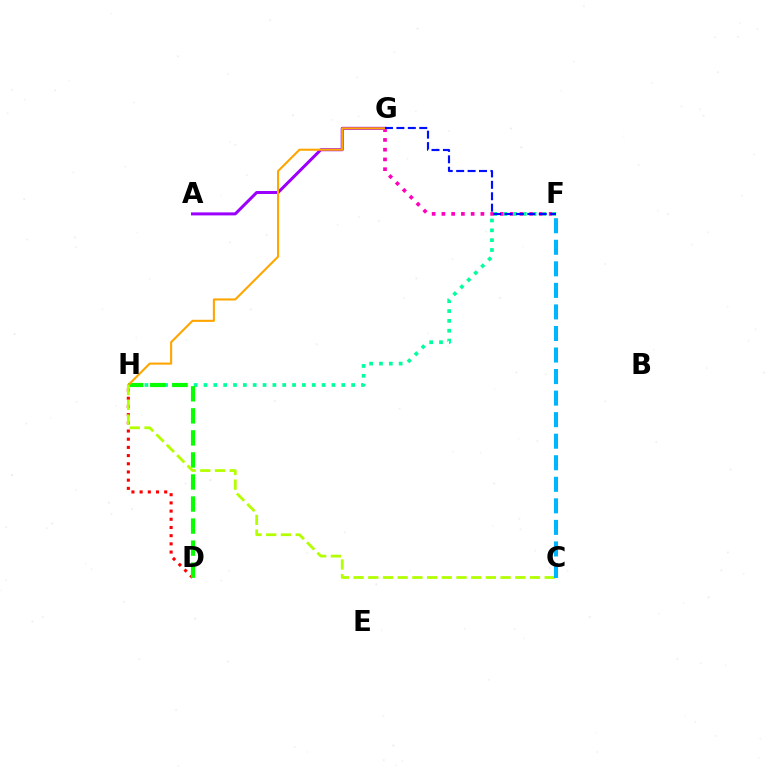{('A', 'G'): [{'color': '#9b00ff', 'line_style': 'solid', 'thickness': 2.17}], ('F', 'G'): [{'color': '#ff00bd', 'line_style': 'dotted', 'thickness': 2.65}, {'color': '#0010ff', 'line_style': 'dashed', 'thickness': 1.55}], ('D', 'H'): [{'color': '#ff0000', 'line_style': 'dotted', 'thickness': 2.23}, {'color': '#08ff00', 'line_style': 'dashed', 'thickness': 2.99}], ('F', 'H'): [{'color': '#00ff9d', 'line_style': 'dotted', 'thickness': 2.67}], ('G', 'H'): [{'color': '#ffa500', 'line_style': 'solid', 'thickness': 1.5}], ('C', 'H'): [{'color': '#b3ff00', 'line_style': 'dashed', 'thickness': 2.0}], ('C', 'F'): [{'color': '#00b5ff', 'line_style': 'dashed', 'thickness': 2.93}]}